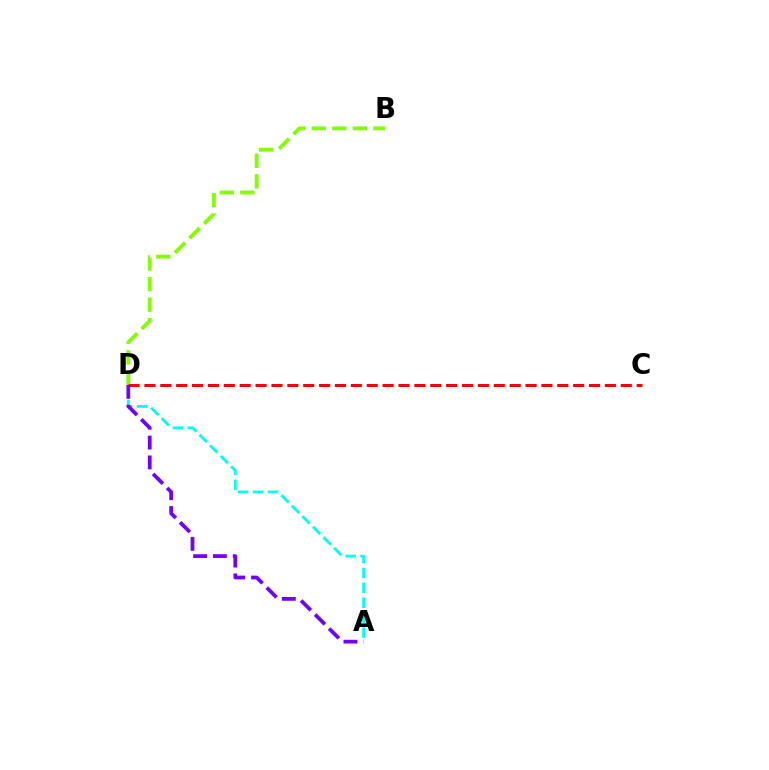{('A', 'D'): [{'color': '#00fff6', 'line_style': 'dashed', 'thickness': 2.03}, {'color': '#7200ff', 'line_style': 'dashed', 'thickness': 2.69}], ('B', 'D'): [{'color': '#84ff00', 'line_style': 'dashed', 'thickness': 2.79}], ('C', 'D'): [{'color': '#ff0000', 'line_style': 'dashed', 'thickness': 2.16}]}